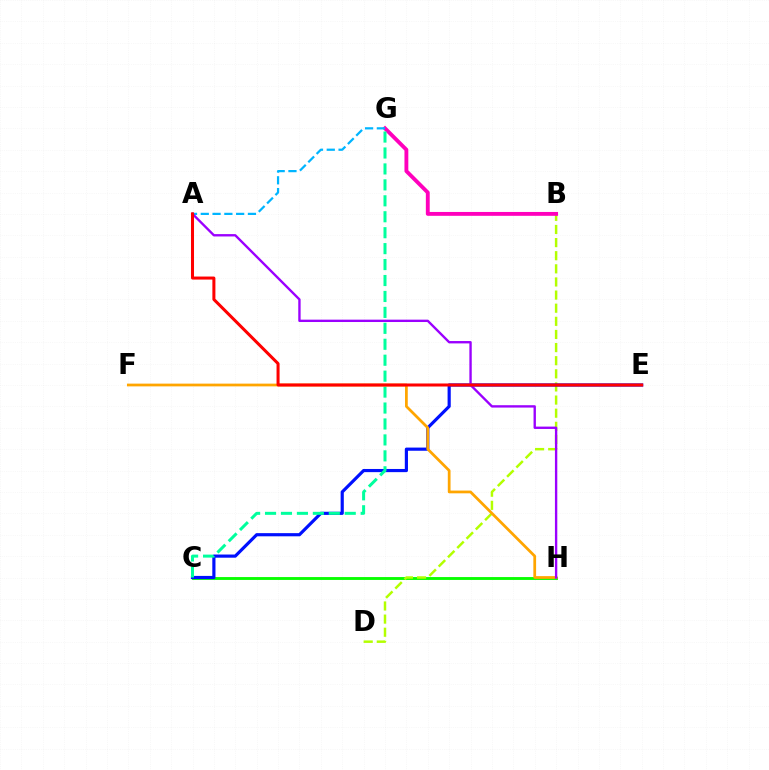{('C', 'H'): [{'color': '#08ff00', 'line_style': 'solid', 'thickness': 2.07}], ('B', 'D'): [{'color': '#b3ff00', 'line_style': 'dashed', 'thickness': 1.78}], ('B', 'G'): [{'color': '#ff00bd', 'line_style': 'solid', 'thickness': 2.78}], ('C', 'E'): [{'color': '#0010ff', 'line_style': 'solid', 'thickness': 2.28}], ('A', 'G'): [{'color': '#00b5ff', 'line_style': 'dashed', 'thickness': 1.6}], ('C', 'G'): [{'color': '#00ff9d', 'line_style': 'dashed', 'thickness': 2.17}], ('F', 'H'): [{'color': '#ffa500', 'line_style': 'solid', 'thickness': 1.98}], ('A', 'H'): [{'color': '#9b00ff', 'line_style': 'solid', 'thickness': 1.7}], ('A', 'E'): [{'color': '#ff0000', 'line_style': 'solid', 'thickness': 2.18}]}